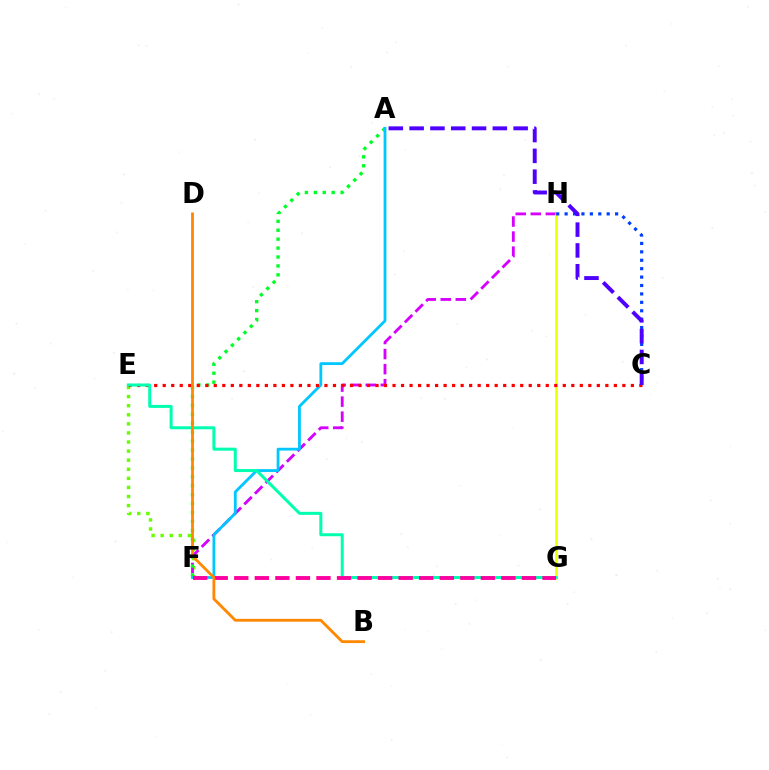{('E', 'F'): [{'color': '#66ff00', 'line_style': 'dotted', 'thickness': 2.47}], ('F', 'H'): [{'color': '#d600ff', 'line_style': 'dashed', 'thickness': 2.05}], ('G', 'H'): [{'color': '#eeff00', 'line_style': 'solid', 'thickness': 1.81}], ('A', 'F'): [{'color': '#00ff27', 'line_style': 'dotted', 'thickness': 2.42}, {'color': '#00c7ff', 'line_style': 'solid', 'thickness': 2.02}], ('C', 'H'): [{'color': '#003fff', 'line_style': 'dotted', 'thickness': 2.29}], ('C', 'E'): [{'color': '#ff0000', 'line_style': 'dotted', 'thickness': 2.31}], ('E', 'G'): [{'color': '#00ffaf', 'line_style': 'solid', 'thickness': 2.17}], ('A', 'C'): [{'color': '#4f00ff', 'line_style': 'dashed', 'thickness': 2.83}], ('F', 'G'): [{'color': '#ff00a0', 'line_style': 'dashed', 'thickness': 2.79}], ('B', 'D'): [{'color': '#ff8800', 'line_style': 'solid', 'thickness': 2.03}]}